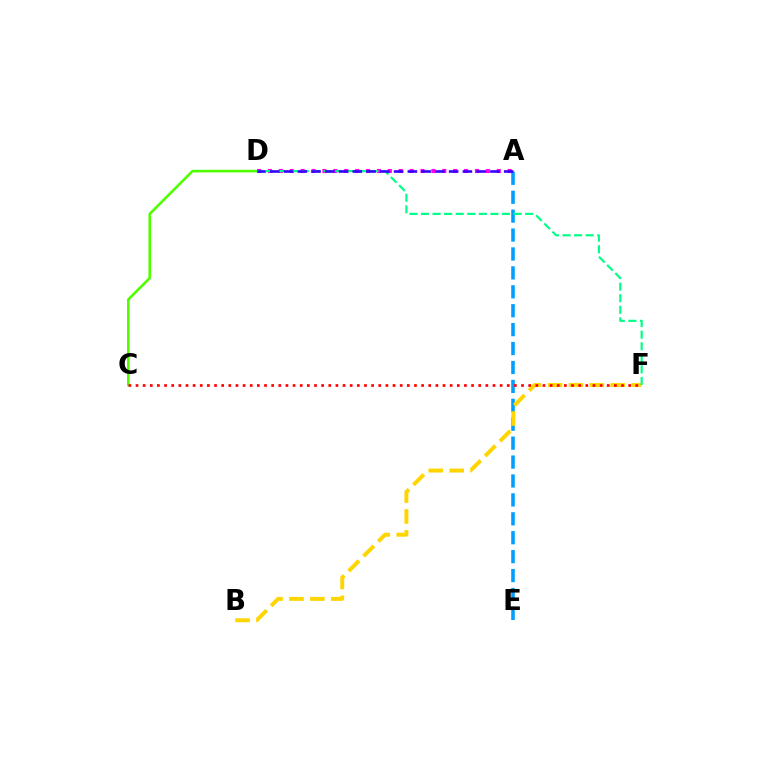{('A', 'E'): [{'color': '#009eff', 'line_style': 'dashed', 'thickness': 2.57}], ('A', 'D'): [{'color': '#ff00ed', 'line_style': 'dotted', 'thickness': 2.96}, {'color': '#3700ff', 'line_style': 'dashed', 'thickness': 1.87}], ('C', 'D'): [{'color': '#4fff00', 'line_style': 'solid', 'thickness': 1.88}], ('B', 'F'): [{'color': '#ffd500', 'line_style': 'dashed', 'thickness': 2.84}], ('D', 'F'): [{'color': '#00ff86', 'line_style': 'dashed', 'thickness': 1.57}], ('C', 'F'): [{'color': '#ff0000', 'line_style': 'dotted', 'thickness': 1.94}]}